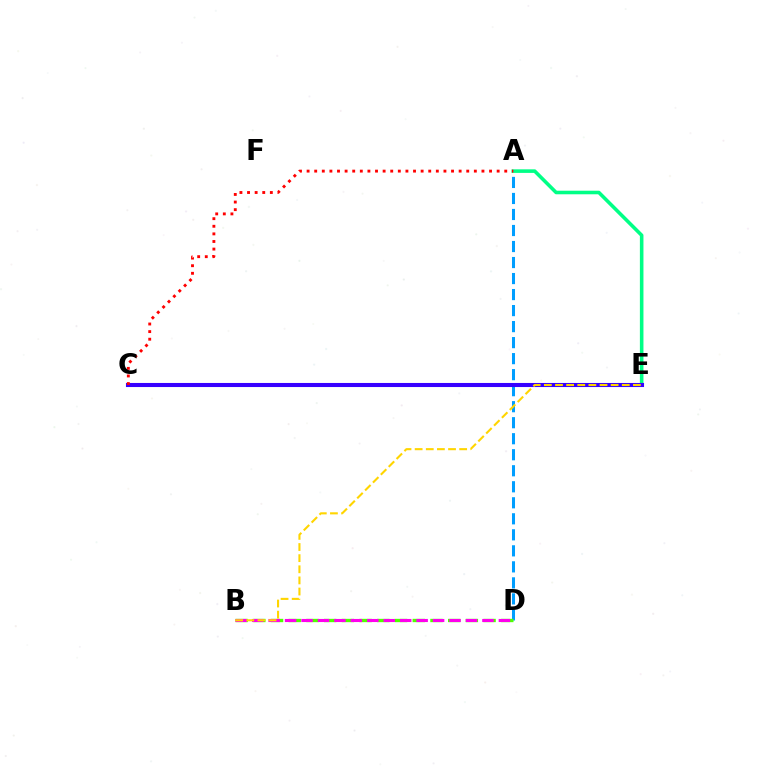{('A', 'D'): [{'color': '#009eff', 'line_style': 'dashed', 'thickness': 2.18}], ('A', 'E'): [{'color': '#00ff86', 'line_style': 'solid', 'thickness': 2.57}], ('B', 'D'): [{'color': '#4fff00', 'line_style': 'dashed', 'thickness': 2.41}, {'color': '#ff00ed', 'line_style': 'dashed', 'thickness': 2.23}], ('C', 'E'): [{'color': '#3700ff', 'line_style': 'solid', 'thickness': 2.94}], ('A', 'C'): [{'color': '#ff0000', 'line_style': 'dotted', 'thickness': 2.07}], ('B', 'E'): [{'color': '#ffd500', 'line_style': 'dashed', 'thickness': 1.51}]}